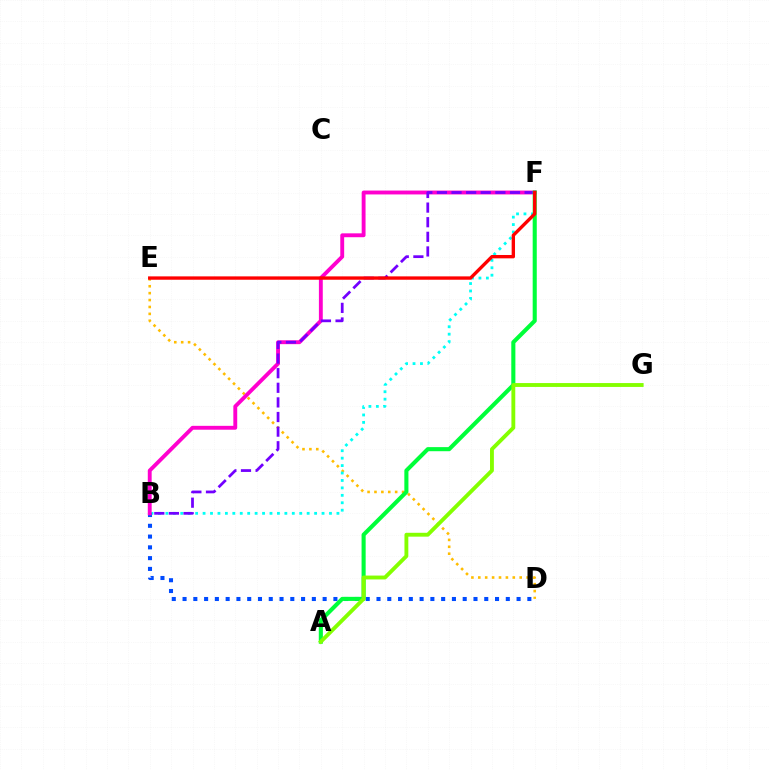{('D', 'E'): [{'color': '#ffbd00', 'line_style': 'dotted', 'thickness': 1.87}], ('B', 'F'): [{'color': '#00fff6', 'line_style': 'dotted', 'thickness': 2.02}, {'color': '#ff00cf', 'line_style': 'solid', 'thickness': 2.79}, {'color': '#7200ff', 'line_style': 'dashed', 'thickness': 1.99}], ('B', 'D'): [{'color': '#004bff', 'line_style': 'dotted', 'thickness': 2.93}], ('A', 'F'): [{'color': '#00ff39', 'line_style': 'solid', 'thickness': 2.94}], ('A', 'G'): [{'color': '#84ff00', 'line_style': 'solid', 'thickness': 2.78}], ('E', 'F'): [{'color': '#ff0000', 'line_style': 'solid', 'thickness': 2.42}]}